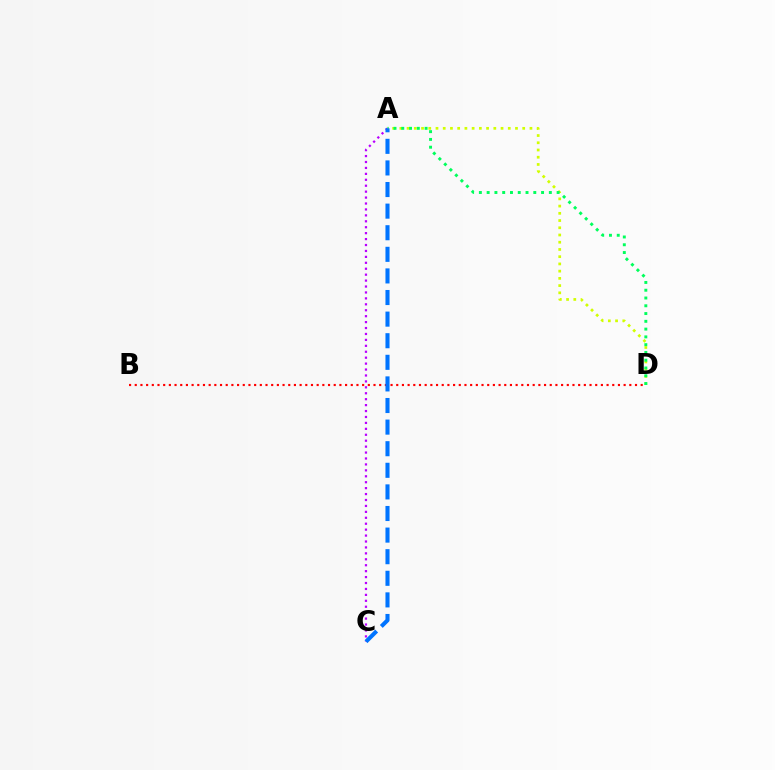{('A', 'D'): [{'color': '#d1ff00', 'line_style': 'dotted', 'thickness': 1.96}, {'color': '#00ff5c', 'line_style': 'dotted', 'thickness': 2.11}], ('A', 'C'): [{'color': '#b900ff', 'line_style': 'dotted', 'thickness': 1.61}, {'color': '#0074ff', 'line_style': 'dashed', 'thickness': 2.93}], ('B', 'D'): [{'color': '#ff0000', 'line_style': 'dotted', 'thickness': 1.54}]}